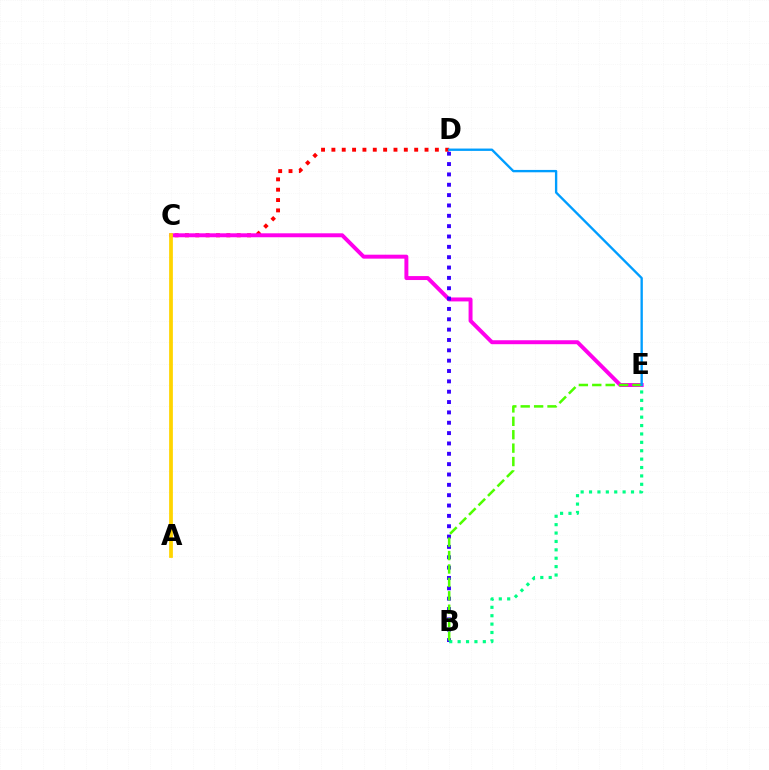{('C', 'D'): [{'color': '#ff0000', 'line_style': 'dotted', 'thickness': 2.81}], ('C', 'E'): [{'color': '#ff00ed', 'line_style': 'solid', 'thickness': 2.85}], ('B', 'D'): [{'color': '#3700ff', 'line_style': 'dotted', 'thickness': 2.81}], ('B', 'E'): [{'color': '#4fff00', 'line_style': 'dashed', 'thickness': 1.82}, {'color': '#00ff86', 'line_style': 'dotted', 'thickness': 2.28}], ('A', 'C'): [{'color': '#ffd500', 'line_style': 'solid', 'thickness': 2.7}], ('D', 'E'): [{'color': '#009eff', 'line_style': 'solid', 'thickness': 1.69}]}